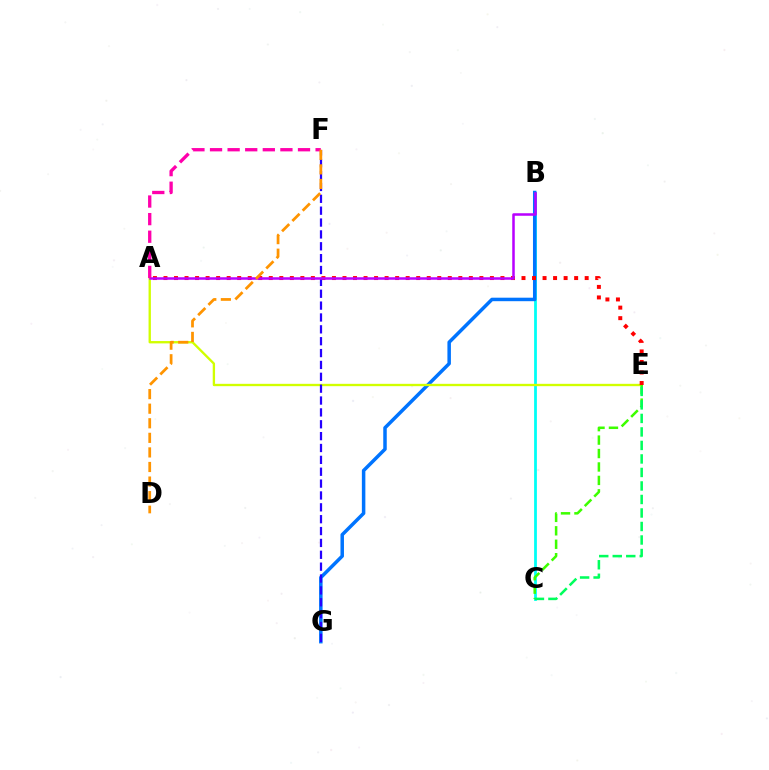{('B', 'C'): [{'color': '#00fff6', 'line_style': 'solid', 'thickness': 2.0}], ('B', 'G'): [{'color': '#0074ff', 'line_style': 'solid', 'thickness': 2.52}], ('A', 'E'): [{'color': '#d1ff00', 'line_style': 'solid', 'thickness': 1.69}, {'color': '#ff0000', 'line_style': 'dotted', 'thickness': 2.86}], ('C', 'E'): [{'color': '#3dff00', 'line_style': 'dashed', 'thickness': 1.83}, {'color': '#00ff5c', 'line_style': 'dashed', 'thickness': 1.84}], ('F', 'G'): [{'color': '#2500ff', 'line_style': 'dashed', 'thickness': 1.61}], ('A', 'B'): [{'color': '#b900ff', 'line_style': 'solid', 'thickness': 1.82}], ('A', 'F'): [{'color': '#ff00ac', 'line_style': 'dashed', 'thickness': 2.39}], ('D', 'F'): [{'color': '#ff9400', 'line_style': 'dashed', 'thickness': 1.98}]}